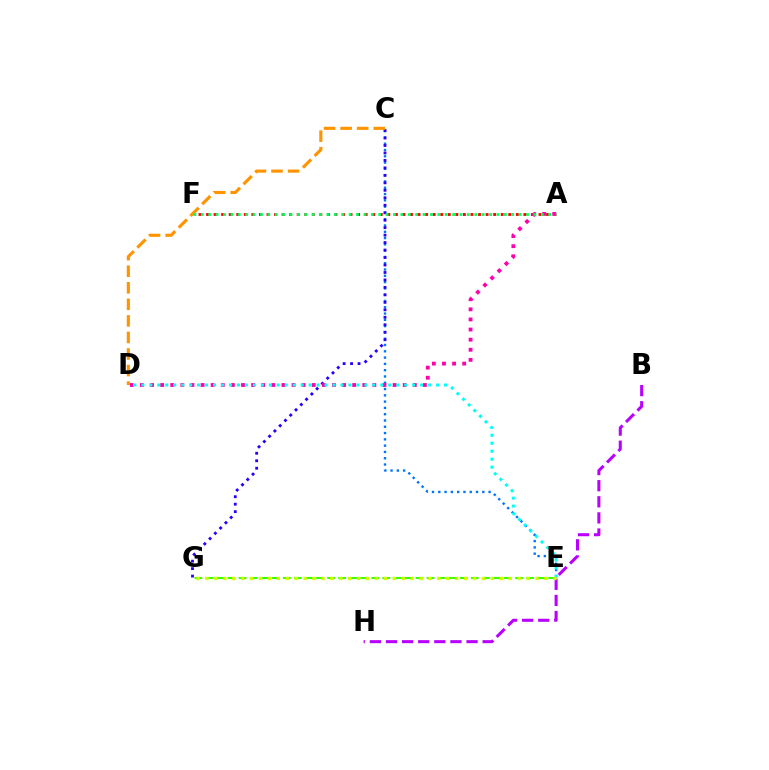{('A', 'F'): [{'color': '#ff0000', 'line_style': 'dotted', 'thickness': 2.05}, {'color': '#00ff5c', 'line_style': 'dotted', 'thickness': 2.01}], ('C', 'E'): [{'color': '#0074ff', 'line_style': 'dotted', 'thickness': 1.71}], ('C', 'G'): [{'color': '#2500ff', 'line_style': 'dotted', 'thickness': 2.03}], ('B', 'H'): [{'color': '#b900ff', 'line_style': 'dashed', 'thickness': 2.19}], ('A', 'D'): [{'color': '#ff00ac', 'line_style': 'dotted', 'thickness': 2.75}], ('E', 'G'): [{'color': '#3dff00', 'line_style': 'dashed', 'thickness': 1.5}, {'color': '#d1ff00', 'line_style': 'dotted', 'thickness': 2.42}], ('D', 'E'): [{'color': '#00fff6', 'line_style': 'dotted', 'thickness': 2.16}], ('C', 'D'): [{'color': '#ff9400', 'line_style': 'dashed', 'thickness': 2.25}]}